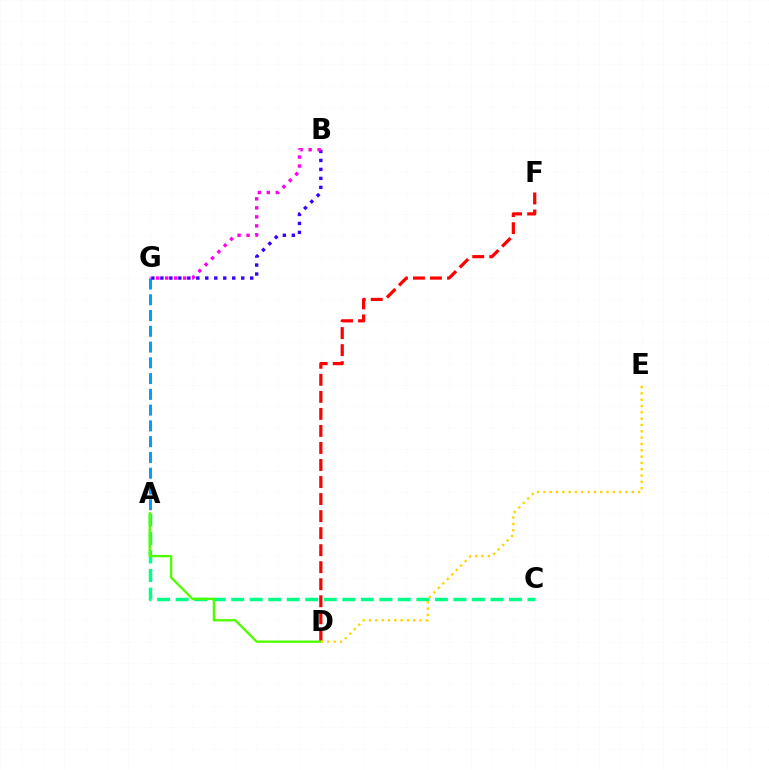{('A', 'G'): [{'color': '#009eff', 'line_style': 'dashed', 'thickness': 2.14}], ('D', 'F'): [{'color': '#ff0000', 'line_style': 'dashed', 'thickness': 2.31}], ('A', 'C'): [{'color': '#00ff86', 'line_style': 'dashed', 'thickness': 2.52}], ('A', 'D'): [{'color': '#4fff00', 'line_style': 'solid', 'thickness': 1.69}], ('B', 'G'): [{'color': '#3700ff', 'line_style': 'dotted', 'thickness': 2.44}, {'color': '#ff00ed', 'line_style': 'dotted', 'thickness': 2.45}], ('D', 'E'): [{'color': '#ffd500', 'line_style': 'dotted', 'thickness': 1.72}]}